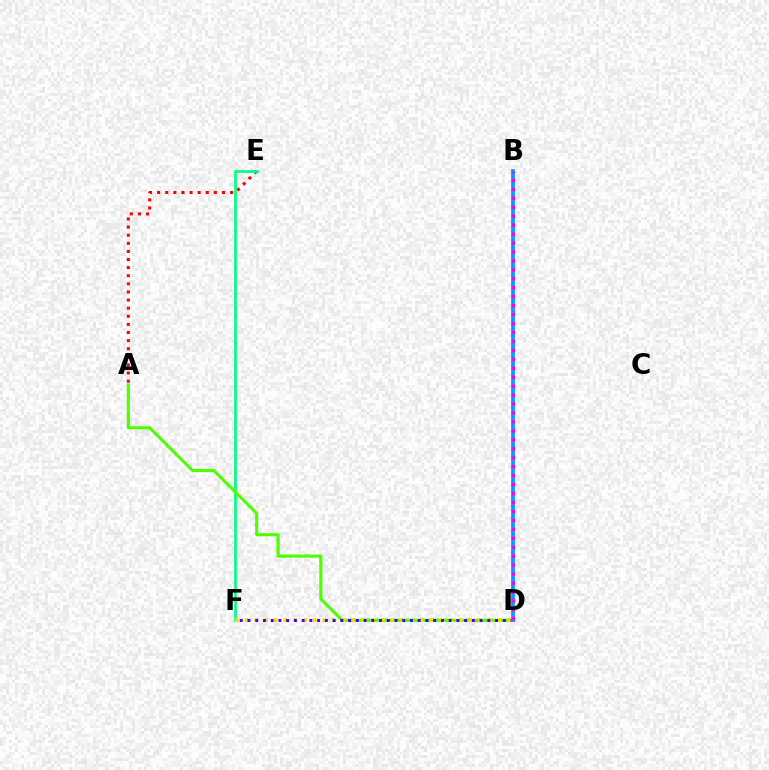{('A', 'E'): [{'color': '#ff0000', 'line_style': 'dotted', 'thickness': 2.2}], ('E', 'F'): [{'color': '#00ff86', 'line_style': 'solid', 'thickness': 1.95}], ('A', 'D'): [{'color': '#4fff00', 'line_style': 'solid', 'thickness': 2.23}], ('D', 'F'): [{'color': '#ffd500', 'line_style': 'dotted', 'thickness': 2.64}, {'color': '#3700ff', 'line_style': 'dotted', 'thickness': 2.1}], ('B', 'D'): [{'color': '#009eff', 'line_style': 'solid', 'thickness': 2.73}, {'color': '#ff00ed', 'line_style': 'dotted', 'thickness': 2.43}]}